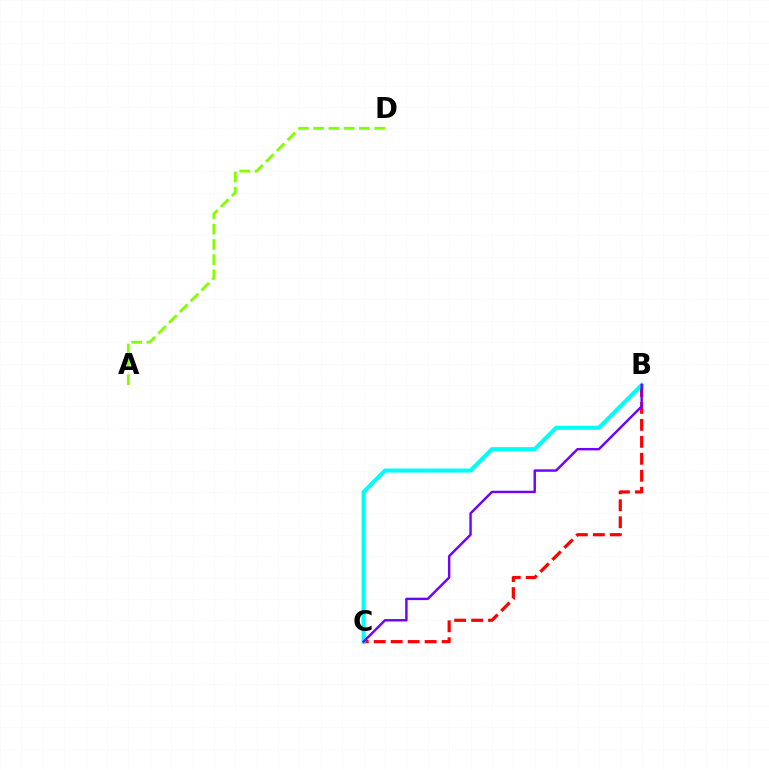{('A', 'D'): [{'color': '#84ff00', 'line_style': 'dashed', 'thickness': 2.07}], ('B', 'C'): [{'color': '#ff0000', 'line_style': 'dashed', 'thickness': 2.31}, {'color': '#00fff6', 'line_style': 'solid', 'thickness': 2.94}, {'color': '#7200ff', 'line_style': 'solid', 'thickness': 1.75}]}